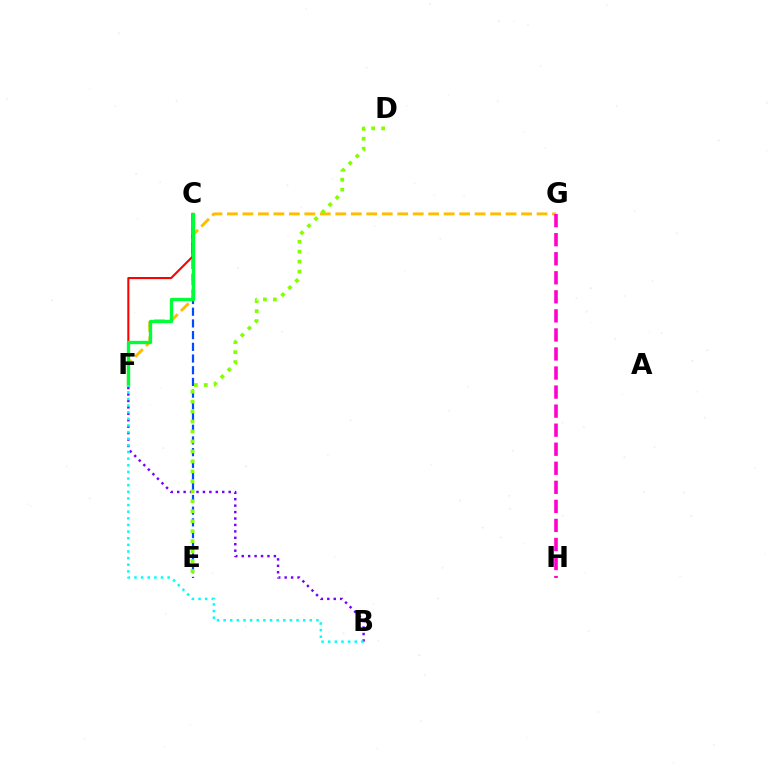{('F', 'G'): [{'color': '#ffbd00', 'line_style': 'dashed', 'thickness': 2.1}], ('C', 'F'): [{'color': '#ff0000', 'line_style': 'solid', 'thickness': 1.51}, {'color': '#00ff39', 'line_style': 'solid', 'thickness': 2.4}], ('B', 'F'): [{'color': '#7200ff', 'line_style': 'dotted', 'thickness': 1.75}, {'color': '#00fff6', 'line_style': 'dotted', 'thickness': 1.8}], ('C', 'E'): [{'color': '#004bff', 'line_style': 'dashed', 'thickness': 1.59}], ('D', 'E'): [{'color': '#84ff00', 'line_style': 'dotted', 'thickness': 2.71}], ('G', 'H'): [{'color': '#ff00cf', 'line_style': 'dashed', 'thickness': 2.59}]}